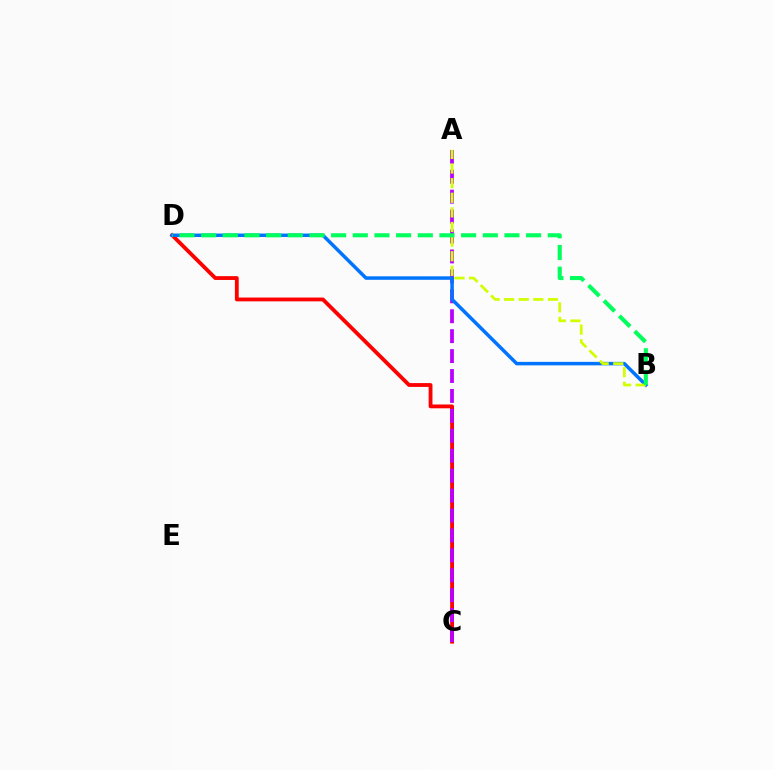{('C', 'D'): [{'color': '#ff0000', 'line_style': 'solid', 'thickness': 2.75}], ('A', 'C'): [{'color': '#b900ff', 'line_style': 'dashed', 'thickness': 2.71}], ('B', 'D'): [{'color': '#0074ff', 'line_style': 'solid', 'thickness': 2.51}, {'color': '#00ff5c', 'line_style': 'dashed', 'thickness': 2.94}], ('A', 'B'): [{'color': '#d1ff00', 'line_style': 'dashed', 'thickness': 1.99}]}